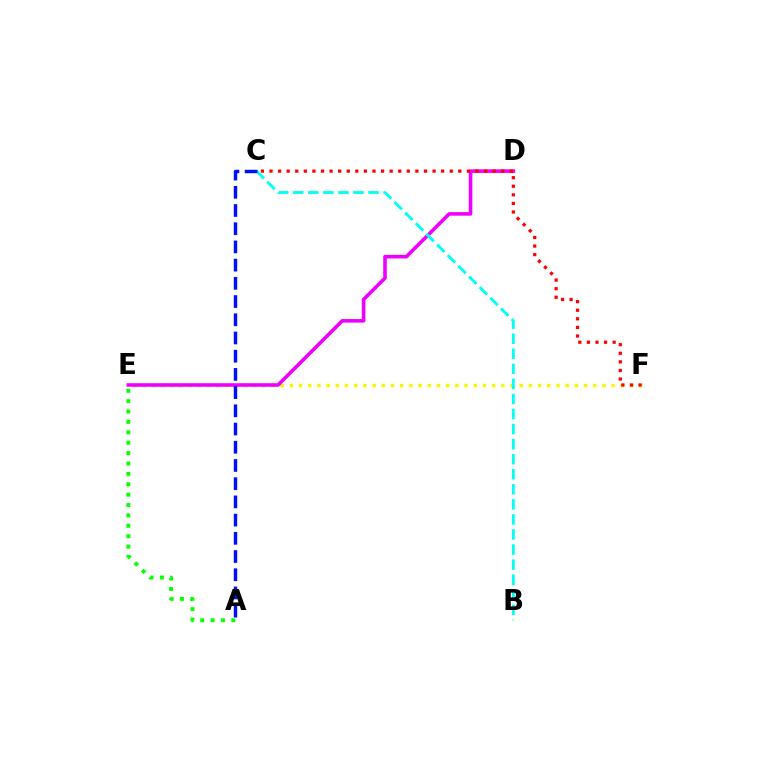{('E', 'F'): [{'color': '#fcf500', 'line_style': 'dotted', 'thickness': 2.5}], ('D', 'E'): [{'color': '#ee00ff', 'line_style': 'solid', 'thickness': 2.58}], ('C', 'F'): [{'color': '#ff0000', 'line_style': 'dotted', 'thickness': 2.33}], ('B', 'C'): [{'color': '#00fff6', 'line_style': 'dashed', 'thickness': 2.05}], ('A', 'C'): [{'color': '#0010ff', 'line_style': 'dashed', 'thickness': 2.47}], ('A', 'E'): [{'color': '#08ff00', 'line_style': 'dotted', 'thickness': 2.82}]}